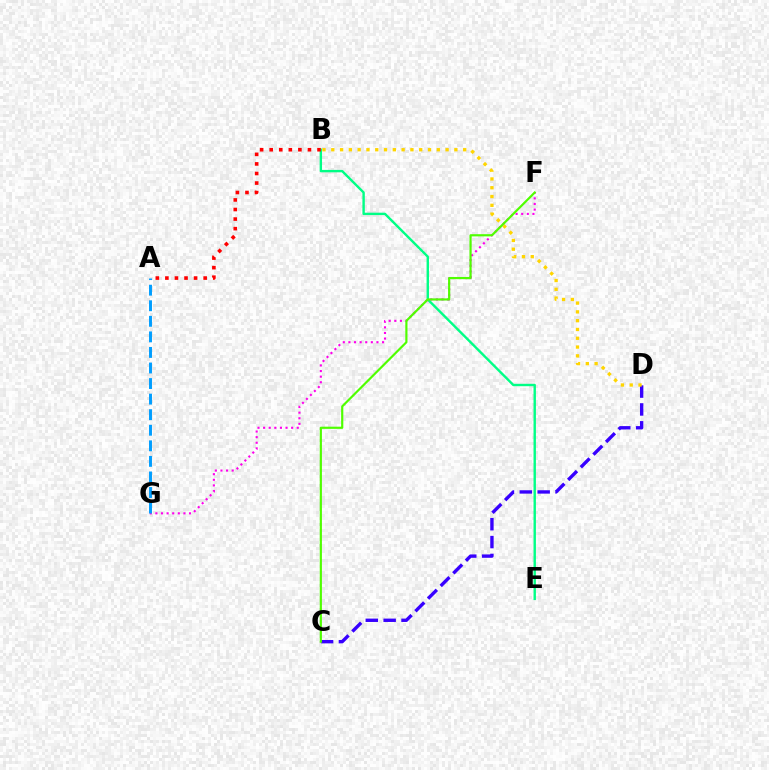{('F', 'G'): [{'color': '#ff00ed', 'line_style': 'dotted', 'thickness': 1.52}], ('B', 'E'): [{'color': '#00ff86', 'line_style': 'solid', 'thickness': 1.73}], ('A', 'G'): [{'color': '#009eff', 'line_style': 'dashed', 'thickness': 2.11}], ('C', 'D'): [{'color': '#3700ff', 'line_style': 'dashed', 'thickness': 2.43}], ('A', 'B'): [{'color': '#ff0000', 'line_style': 'dotted', 'thickness': 2.6}], ('B', 'D'): [{'color': '#ffd500', 'line_style': 'dotted', 'thickness': 2.39}], ('C', 'F'): [{'color': '#4fff00', 'line_style': 'solid', 'thickness': 1.57}]}